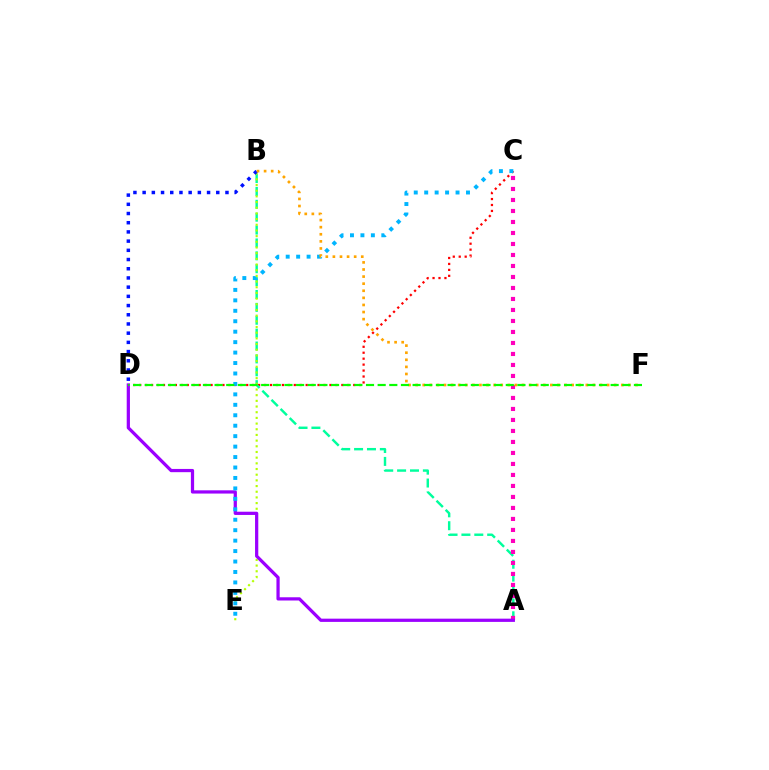{('C', 'D'): [{'color': '#ff0000', 'line_style': 'dotted', 'thickness': 1.62}], ('A', 'B'): [{'color': '#00ff9d', 'line_style': 'dashed', 'thickness': 1.75}], ('A', 'C'): [{'color': '#ff00bd', 'line_style': 'dotted', 'thickness': 2.99}], ('B', 'E'): [{'color': '#b3ff00', 'line_style': 'dotted', 'thickness': 1.54}], ('B', 'D'): [{'color': '#0010ff', 'line_style': 'dotted', 'thickness': 2.5}], ('A', 'D'): [{'color': '#9b00ff', 'line_style': 'solid', 'thickness': 2.33}], ('C', 'E'): [{'color': '#00b5ff', 'line_style': 'dotted', 'thickness': 2.84}], ('B', 'F'): [{'color': '#ffa500', 'line_style': 'dotted', 'thickness': 1.93}], ('D', 'F'): [{'color': '#08ff00', 'line_style': 'dashed', 'thickness': 1.58}]}